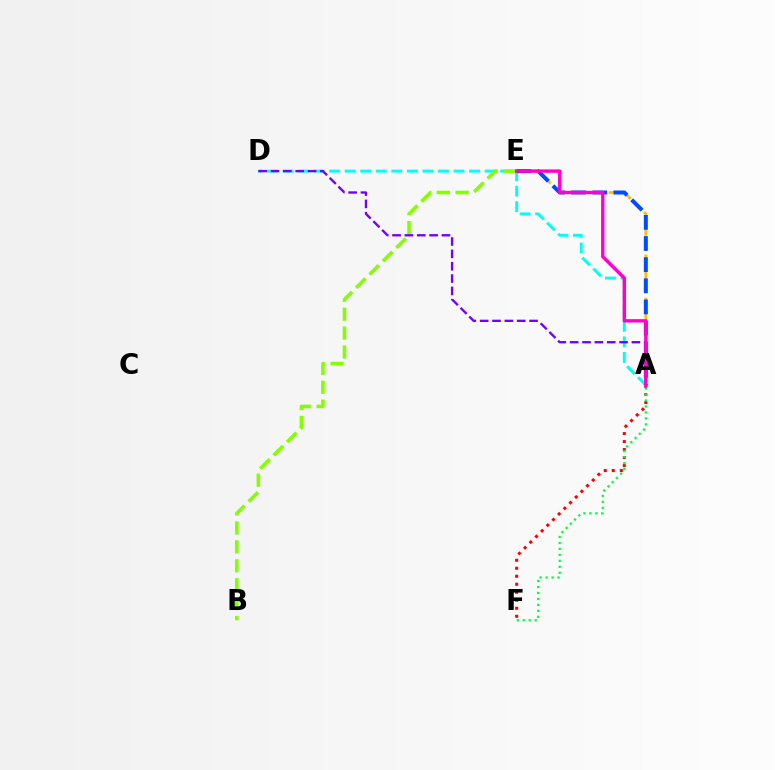{('A', 'F'): [{'color': '#ff0000', 'line_style': 'dotted', 'thickness': 2.17}, {'color': '#00ff39', 'line_style': 'dotted', 'thickness': 1.62}], ('A', 'E'): [{'color': '#ffbd00', 'line_style': 'dashed', 'thickness': 1.96}, {'color': '#004bff', 'line_style': 'dashed', 'thickness': 2.87}, {'color': '#ff00cf', 'line_style': 'solid', 'thickness': 2.43}], ('A', 'D'): [{'color': '#00fff6', 'line_style': 'dashed', 'thickness': 2.11}, {'color': '#7200ff', 'line_style': 'dashed', 'thickness': 1.68}], ('B', 'E'): [{'color': '#84ff00', 'line_style': 'dashed', 'thickness': 2.57}]}